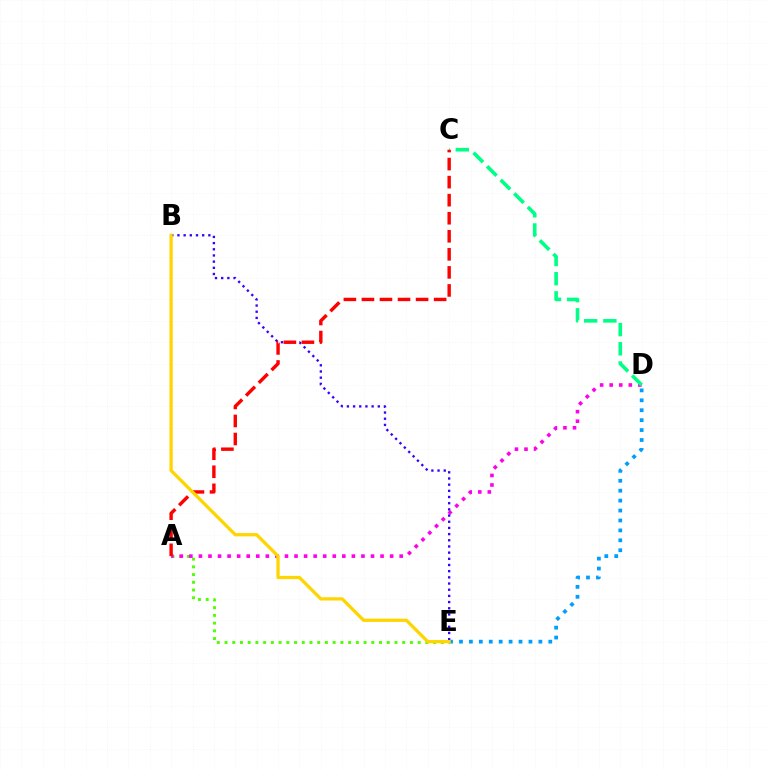{('A', 'E'): [{'color': '#4fff00', 'line_style': 'dotted', 'thickness': 2.1}], ('A', 'D'): [{'color': '#ff00ed', 'line_style': 'dotted', 'thickness': 2.6}], ('B', 'E'): [{'color': '#3700ff', 'line_style': 'dotted', 'thickness': 1.68}, {'color': '#ffd500', 'line_style': 'solid', 'thickness': 2.35}], ('D', 'E'): [{'color': '#009eff', 'line_style': 'dotted', 'thickness': 2.7}], ('C', 'D'): [{'color': '#00ff86', 'line_style': 'dashed', 'thickness': 2.61}], ('A', 'C'): [{'color': '#ff0000', 'line_style': 'dashed', 'thickness': 2.45}]}